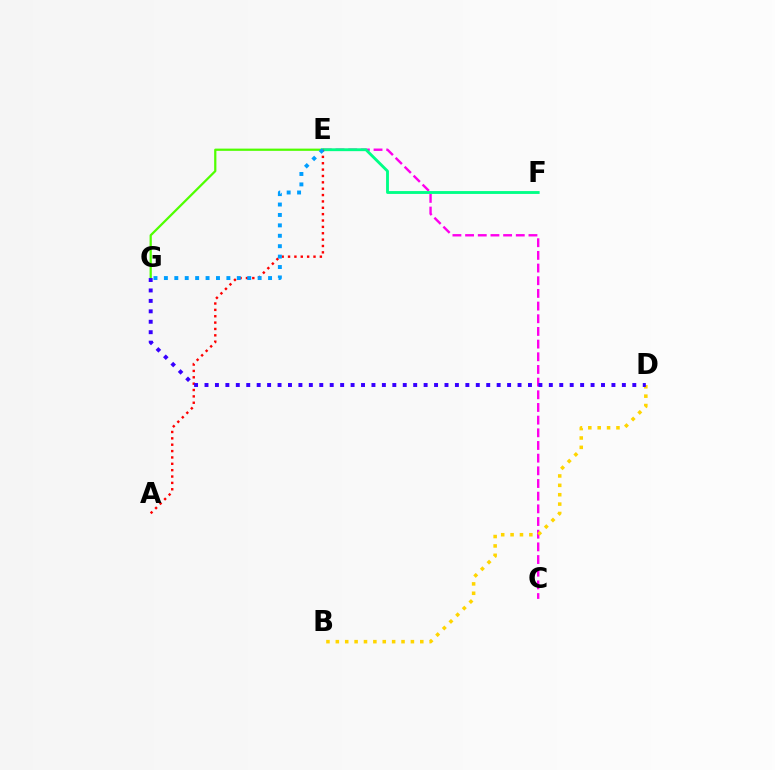{('C', 'E'): [{'color': '#ff00ed', 'line_style': 'dashed', 'thickness': 1.72}], ('B', 'D'): [{'color': '#ffd500', 'line_style': 'dotted', 'thickness': 2.55}], ('E', 'G'): [{'color': '#4fff00', 'line_style': 'solid', 'thickness': 1.61}, {'color': '#009eff', 'line_style': 'dotted', 'thickness': 2.83}], ('E', 'F'): [{'color': '#00ff86', 'line_style': 'solid', 'thickness': 2.06}], ('A', 'E'): [{'color': '#ff0000', 'line_style': 'dotted', 'thickness': 1.73}], ('D', 'G'): [{'color': '#3700ff', 'line_style': 'dotted', 'thickness': 2.83}]}